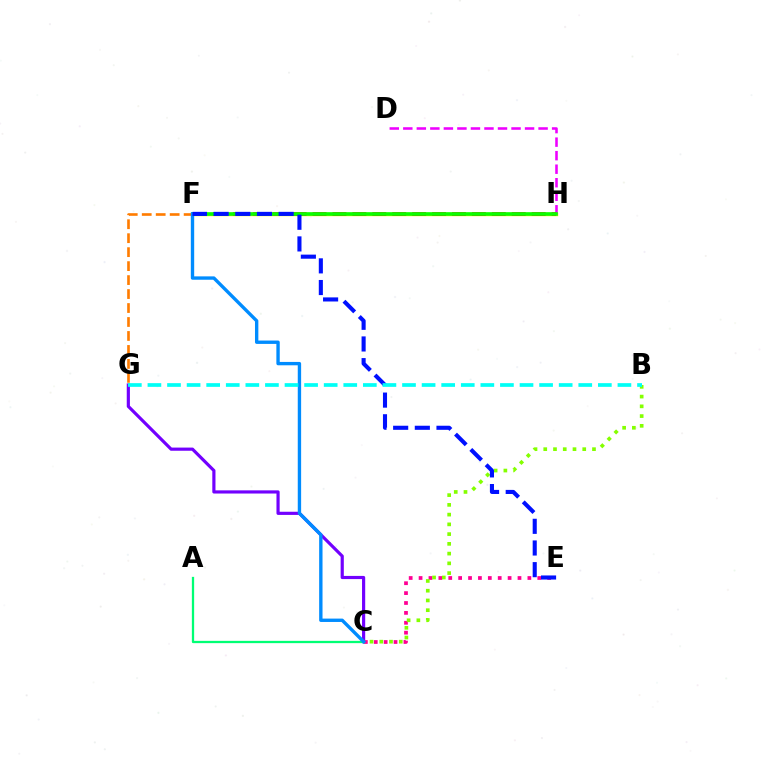{('F', 'H'): [{'color': '#fcf500', 'line_style': 'solid', 'thickness': 2.48}, {'color': '#ff0000', 'line_style': 'dashed', 'thickness': 2.71}, {'color': '#08ff00', 'line_style': 'solid', 'thickness': 2.61}], ('C', 'G'): [{'color': '#7200ff', 'line_style': 'solid', 'thickness': 2.28}], ('D', 'H'): [{'color': '#ee00ff', 'line_style': 'dashed', 'thickness': 1.84}], ('C', 'E'): [{'color': '#ff0094', 'line_style': 'dotted', 'thickness': 2.69}], ('B', 'C'): [{'color': '#84ff00', 'line_style': 'dotted', 'thickness': 2.65}], ('F', 'G'): [{'color': '#ff7c00', 'line_style': 'dashed', 'thickness': 1.9}], ('A', 'C'): [{'color': '#00ff74', 'line_style': 'solid', 'thickness': 1.64}], ('C', 'F'): [{'color': '#008cff', 'line_style': 'solid', 'thickness': 2.42}], ('E', 'F'): [{'color': '#0010ff', 'line_style': 'dashed', 'thickness': 2.94}], ('B', 'G'): [{'color': '#00fff6', 'line_style': 'dashed', 'thickness': 2.66}]}